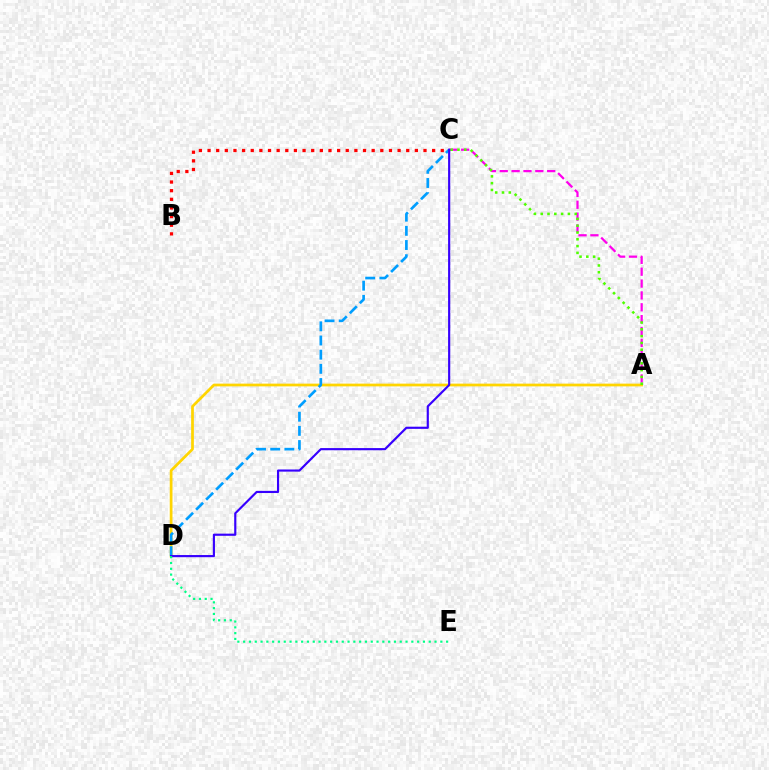{('A', 'C'): [{'color': '#ff00ed', 'line_style': 'dashed', 'thickness': 1.61}, {'color': '#4fff00', 'line_style': 'dotted', 'thickness': 1.85}], ('A', 'D'): [{'color': '#ffd500', 'line_style': 'solid', 'thickness': 1.97}], ('B', 'C'): [{'color': '#ff0000', 'line_style': 'dotted', 'thickness': 2.35}], ('C', 'D'): [{'color': '#009eff', 'line_style': 'dashed', 'thickness': 1.93}, {'color': '#3700ff', 'line_style': 'solid', 'thickness': 1.56}], ('D', 'E'): [{'color': '#00ff86', 'line_style': 'dotted', 'thickness': 1.58}]}